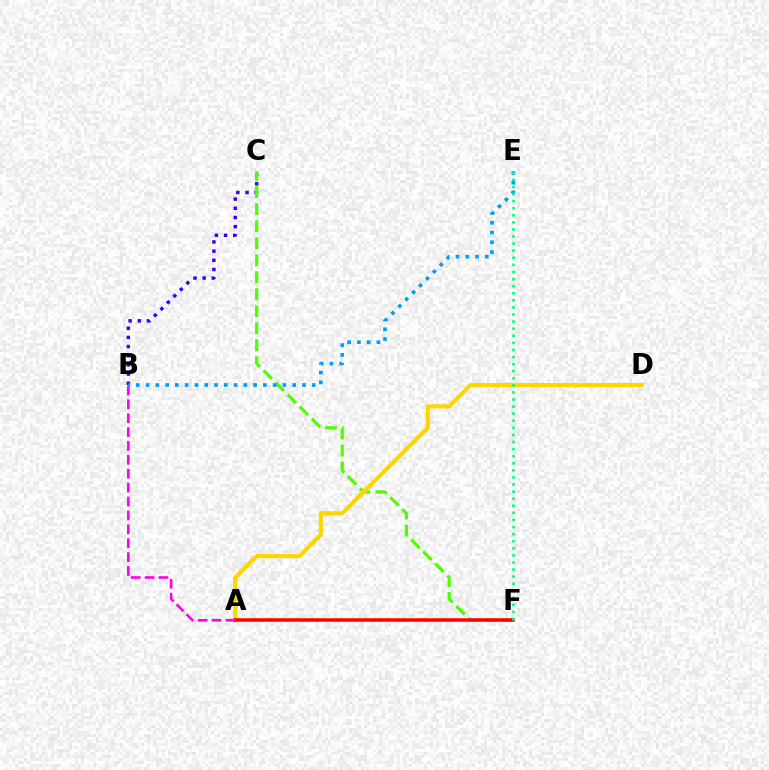{('B', 'C'): [{'color': '#3700ff', 'line_style': 'dotted', 'thickness': 2.49}], ('C', 'F'): [{'color': '#4fff00', 'line_style': 'dashed', 'thickness': 2.31}], ('A', 'D'): [{'color': '#ffd500', 'line_style': 'solid', 'thickness': 2.98}], ('A', 'F'): [{'color': '#ff0000', 'line_style': 'solid', 'thickness': 2.53}], ('A', 'B'): [{'color': '#ff00ed', 'line_style': 'dashed', 'thickness': 1.89}], ('B', 'E'): [{'color': '#009eff', 'line_style': 'dotted', 'thickness': 2.65}], ('E', 'F'): [{'color': '#00ff86', 'line_style': 'dotted', 'thickness': 1.93}]}